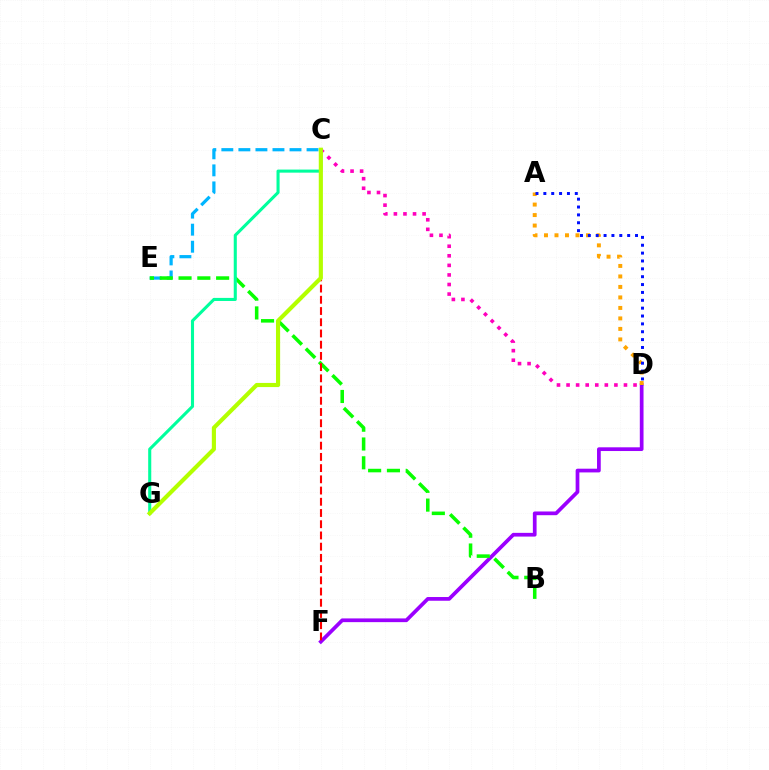{('D', 'F'): [{'color': '#9b00ff', 'line_style': 'solid', 'thickness': 2.68}], ('A', 'D'): [{'color': '#ffa500', 'line_style': 'dotted', 'thickness': 2.85}, {'color': '#0010ff', 'line_style': 'dotted', 'thickness': 2.14}], ('C', 'E'): [{'color': '#00b5ff', 'line_style': 'dashed', 'thickness': 2.32}], ('C', 'D'): [{'color': '#ff00bd', 'line_style': 'dotted', 'thickness': 2.6}], ('B', 'E'): [{'color': '#08ff00', 'line_style': 'dashed', 'thickness': 2.55}], ('C', 'G'): [{'color': '#00ff9d', 'line_style': 'solid', 'thickness': 2.22}, {'color': '#b3ff00', 'line_style': 'solid', 'thickness': 2.98}], ('C', 'F'): [{'color': '#ff0000', 'line_style': 'dashed', 'thickness': 1.52}]}